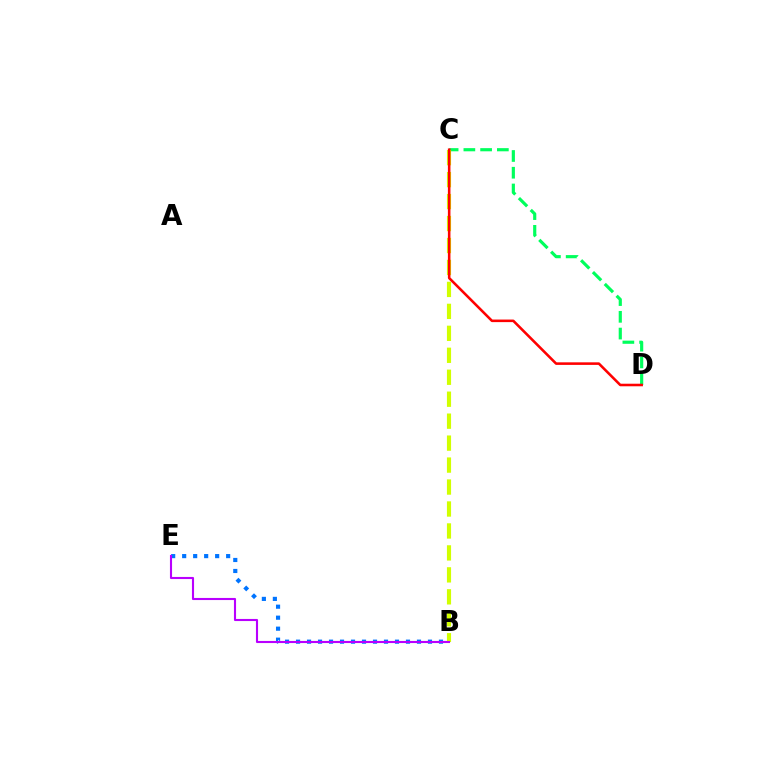{('C', 'D'): [{'color': '#00ff5c', 'line_style': 'dashed', 'thickness': 2.27}, {'color': '#ff0000', 'line_style': 'solid', 'thickness': 1.85}], ('B', 'E'): [{'color': '#0074ff', 'line_style': 'dotted', 'thickness': 2.99}, {'color': '#b900ff', 'line_style': 'solid', 'thickness': 1.52}], ('B', 'C'): [{'color': '#d1ff00', 'line_style': 'dashed', 'thickness': 2.98}]}